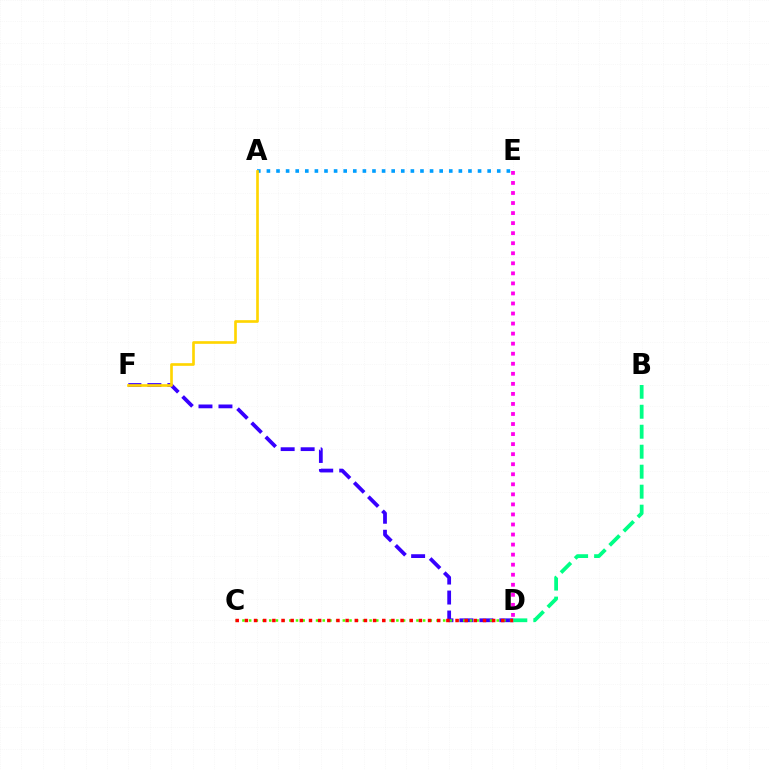{('A', 'E'): [{'color': '#009eff', 'line_style': 'dotted', 'thickness': 2.61}], ('D', 'F'): [{'color': '#3700ff', 'line_style': 'dashed', 'thickness': 2.71}], ('C', 'D'): [{'color': '#4fff00', 'line_style': 'dotted', 'thickness': 1.82}, {'color': '#ff0000', 'line_style': 'dotted', 'thickness': 2.49}], ('A', 'F'): [{'color': '#ffd500', 'line_style': 'solid', 'thickness': 1.92}], ('D', 'E'): [{'color': '#ff00ed', 'line_style': 'dotted', 'thickness': 2.73}], ('B', 'D'): [{'color': '#00ff86', 'line_style': 'dashed', 'thickness': 2.71}]}